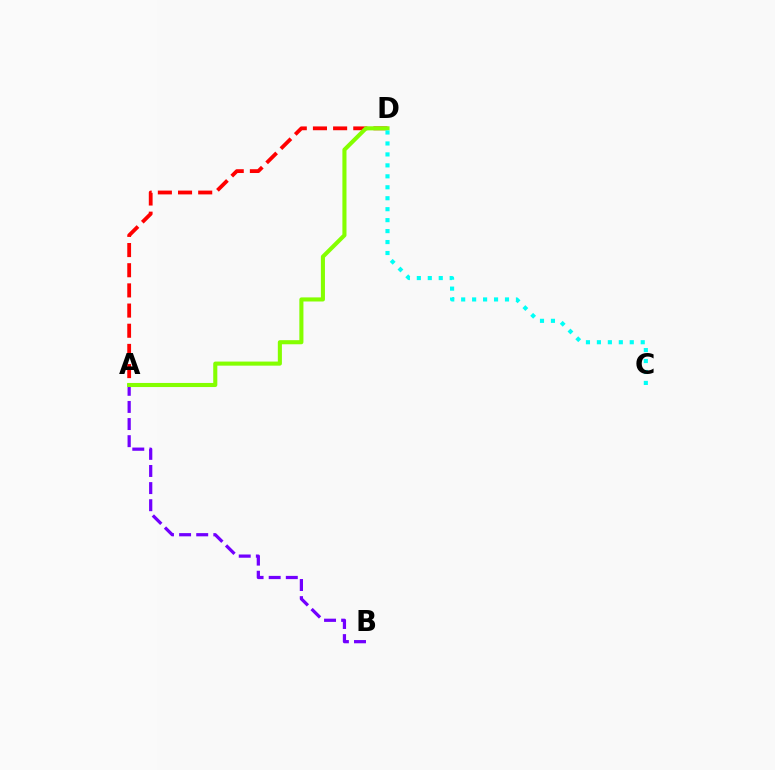{('A', 'B'): [{'color': '#7200ff', 'line_style': 'dashed', 'thickness': 2.32}], ('A', 'D'): [{'color': '#ff0000', 'line_style': 'dashed', 'thickness': 2.74}, {'color': '#84ff00', 'line_style': 'solid', 'thickness': 2.94}], ('C', 'D'): [{'color': '#00fff6', 'line_style': 'dotted', 'thickness': 2.98}]}